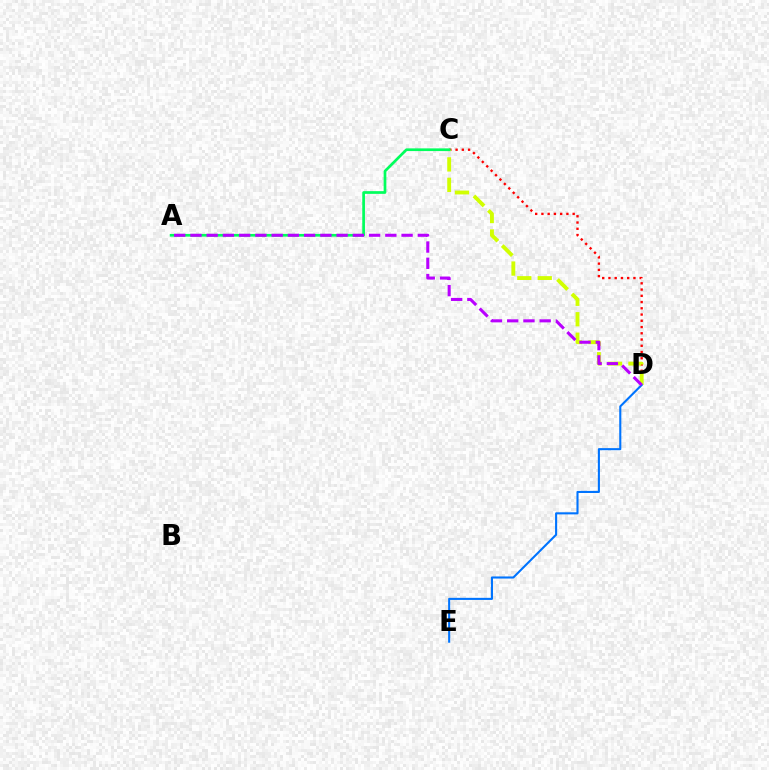{('C', 'D'): [{'color': '#ff0000', 'line_style': 'dotted', 'thickness': 1.7}, {'color': '#d1ff00', 'line_style': 'dashed', 'thickness': 2.78}], ('A', 'C'): [{'color': '#00ff5c', 'line_style': 'solid', 'thickness': 1.94}], ('D', 'E'): [{'color': '#0074ff', 'line_style': 'solid', 'thickness': 1.51}], ('A', 'D'): [{'color': '#b900ff', 'line_style': 'dashed', 'thickness': 2.21}]}